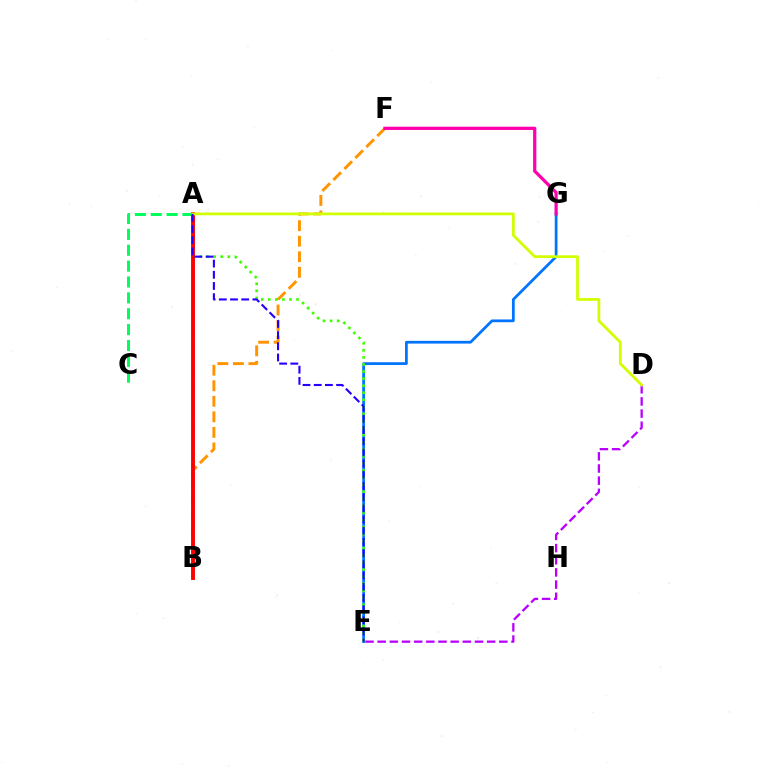{('A', 'B'): [{'color': '#00fff6', 'line_style': 'dashed', 'thickness': 1.89}, {'color': '#ff0000', 'line_style': 'solid', 'thickness': 2.8}], ('B', 'F'): [{'color': '#ff9400', 'line_style': 'dashed', 'thickness': 2.11}], ('A', 'C'): [{'color': '#00ff5c', 'line_style': 'dashed', 'thickness': 2.16}], ('E', 'G'): [{'color': '#0074ff', 'line_style': 'solid', 'thickness': 1.97}], ('A', 'E'): [{'color': '#3dff00', 'line_style': 'dotted', 'thickness': 1.92}, {'color': '#2500ff', 'line_style': 'dashed', 'thickness': 1.52}], ('D', 'E'): [{'color': '#b900ff', 'line_style': 'dashed', 'thickness': 1.65}], ('A', 'D'): [{'color': '#d1ff00', 'line_style': 'solid', 'thickness': 1.98}], ('F', 'G'): [{'color': '#ff00ac', 'line_style': 'solid', 'thickness': 2.33}]}